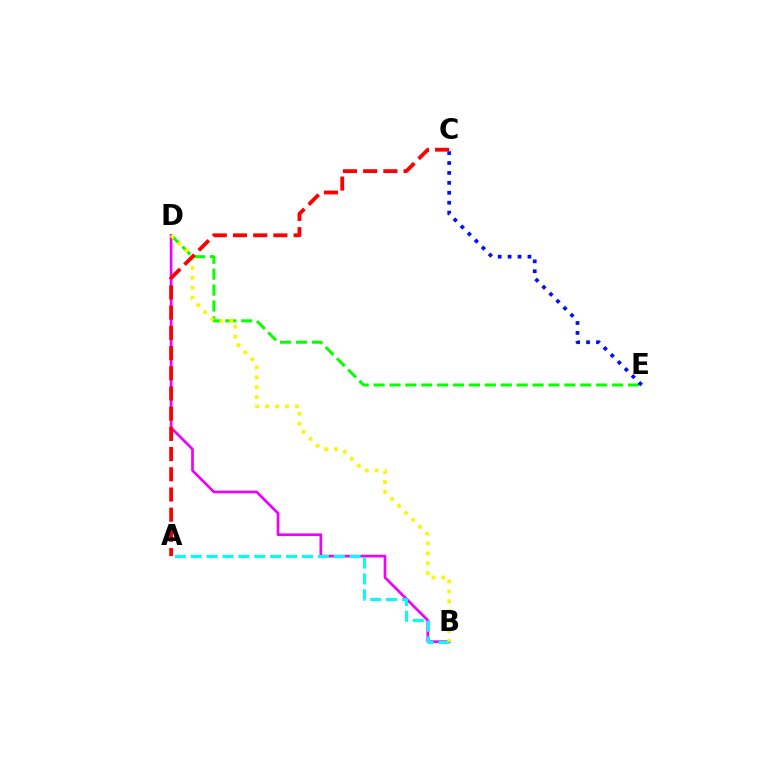{('B', 'D'): [{'color': '#ee00ff', 'line_style': 'solid', 'thickness': 1.93}, {'color': '#fcf500', 'line_style': 'dotted', 'thickness': 2.69}], ('A', 'B'): [{'color': '#00fff6', 'line_style': 'dashed', 'thickness': 2.16}], ('D', 'E'): [{'color': '#08ff00', 'line_style': 'dashed', 'thickness': 2.16}], ('C', 'E'): [{'color': '#0010ff', 'line_style': 'dotted', 'thickness': 2.7}], ('A', 'C'): [{'color': '#ff0000', 'line_style': 'dashed', 'thickness': 2.74}]}